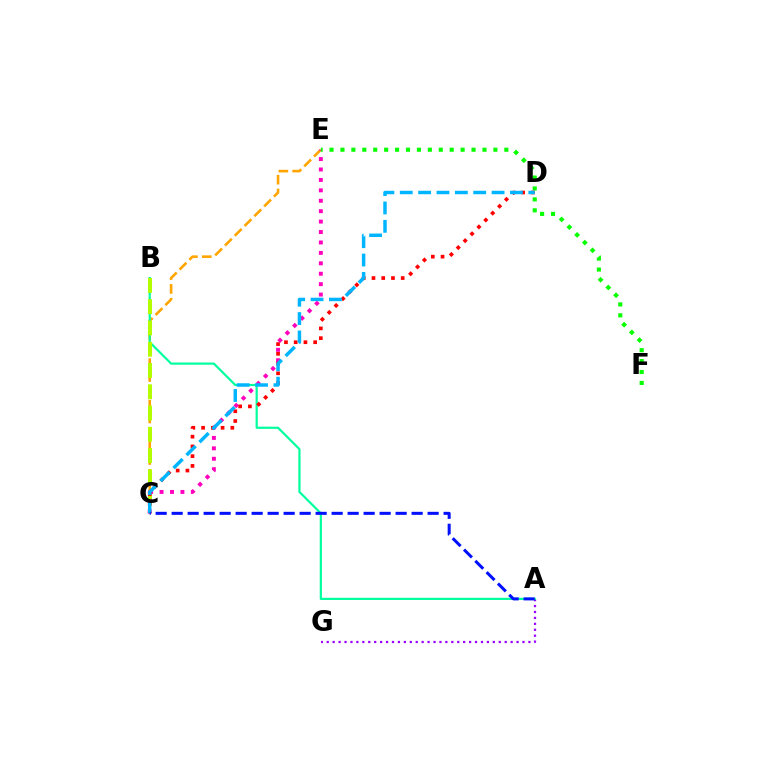{('A', 'G'): [{'color': '#9b00ff', 'line_style': 'dotted', 'thickness': 1.61}], ('C', 'E'): [{'color': '#ffa500', 'line_style': 'dashed', 'thickness': 1.88}, {'color': '#ff00bd', 'line_style': 'dotted', 'thickness': 2.83}], ('A', 'B'): [{'color': '#00ff9d', 'line_style': 'solid', 'thickness': 1.57}], ('B', 'C'): [{'color': '#b3ff00', 'line_style': 'dashed', 'thickness': 2.89}], ('E', 'F'): [{'color': '#08ff00', 'line_style': 'dotted', 'thickness': 2.97}], ('C', 'D'): [{'color': '#ff0000', 'line_style': 'dotted', 'thickness': 2.65}, {'color': '#00b5ff', 'line_style': 'dashed', 'thickness': 2.49}], ('A', 'C'): [{'color': '#0010ff', 'line_style': 'dashed', 'thickness': 2.17}]}